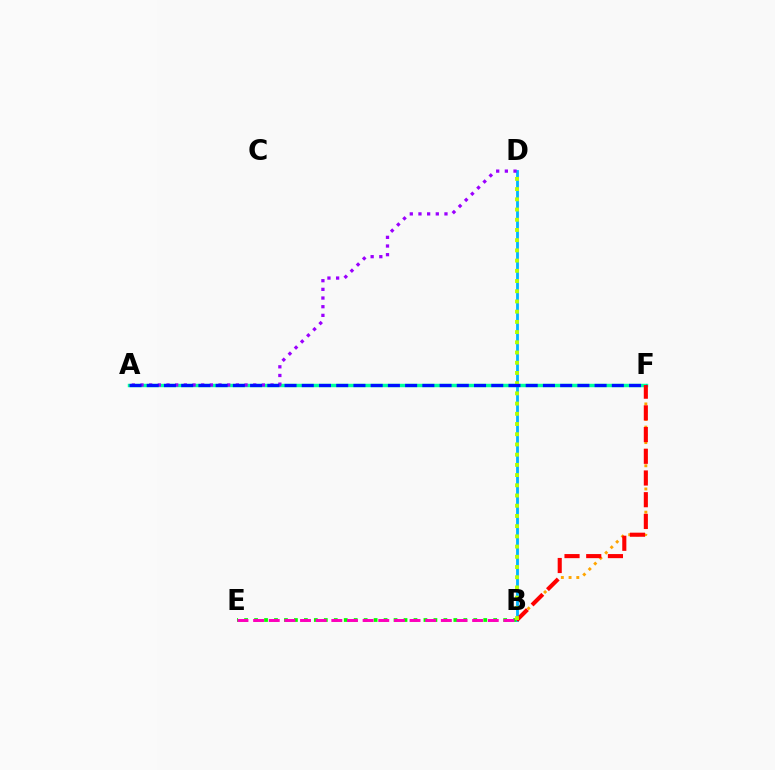{('A', 'F'): [{'color': '#00ff9d', 'line_style': 'solid', 'thickness': 2.48}, {'color': '#0010ff', 'line_style': 'dashed', 'thickness': 2.34}], ('B', 'E'): [{'color': '#08ff00', 'line_style': 'dotted', 'thickness': 2.71}, {'color': '#ff00bd', 'line_style': 'dashed', 'thickness': 2.13}], ('B', 'D'): [{'color': '#00b5ff', 'line_style': 'solid', 'thickness': 2.03}, {'color': '#b3ff00', 'line_style': 'dotted', 'thickness': 2.78}], ('A', 'D'): [{'color': '#9b00ff', 'line_style': 'dotted', 'thickness': 2.36}], ('B', 'F'): [{'color': '#ffa500', 'line_style': 'dotted', 'thickness': 2.1}, {'color': '#ff0000', 'line_style': 'dashed', 'thickness': 2.95}]}